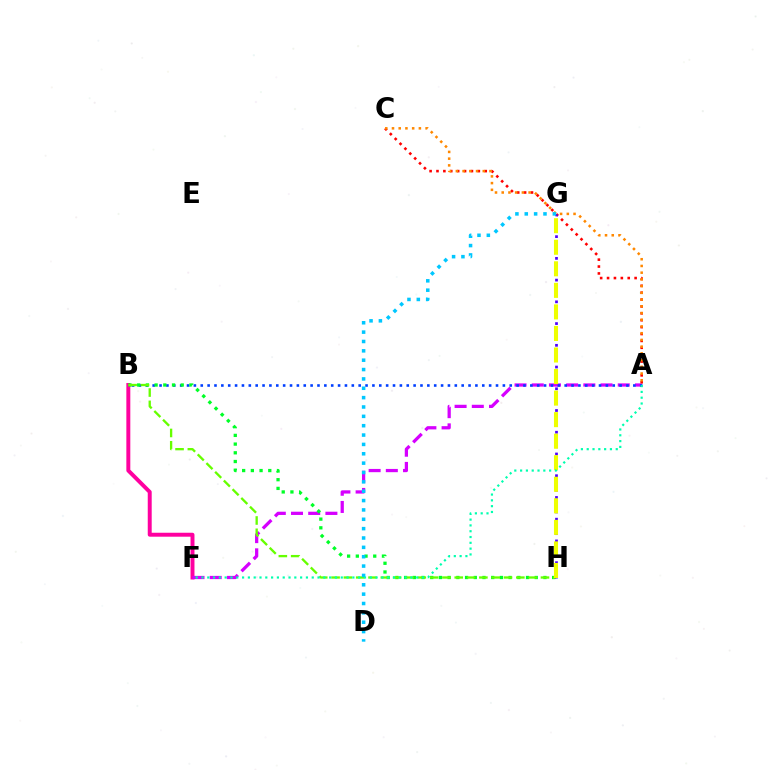{('B', 'F'): [{'color': '#ff00a0', 'line_style': 'solid', 'thickness': 2.85}], ('A', 'F'): [{'color': '#d600ff', 'line_style': 'dashed', 'thickness': 2.34}, {'color': '#00ffaf', 'line_style': 'dotted', 'thickness': 1.58}], ('A', 'C'): [{'color': '#ff0000', 'line_style': 'dotted', 'thickness': 1.87}, {'color': '#ff8800', 'line_style': 'dotted', 'thickness': 1.83}], ('A', 'B'): [{'color': '#003fff', 'line_style': 'dotted', 'thickness': 1.87}], ('B', 'H'): [{'color': '#00ff27', 'line_style': 'dotted', 'thickness': 2.37}, {'color': '#66ff00', 'line_style': 'dashed', 'thickness': 1.67}], ('G', 'H'): [{'color': '#4f00ff', 'line_style': 'dotted', 'thickness': 1.97}, {'color': '#eeff00', 'line_style': 'dashed', 'thickness': 2.93}], ('D', 'G'): [{'color': '#00c7ff', 'line_style': 'dotted', 'thickness': 2.54}]}